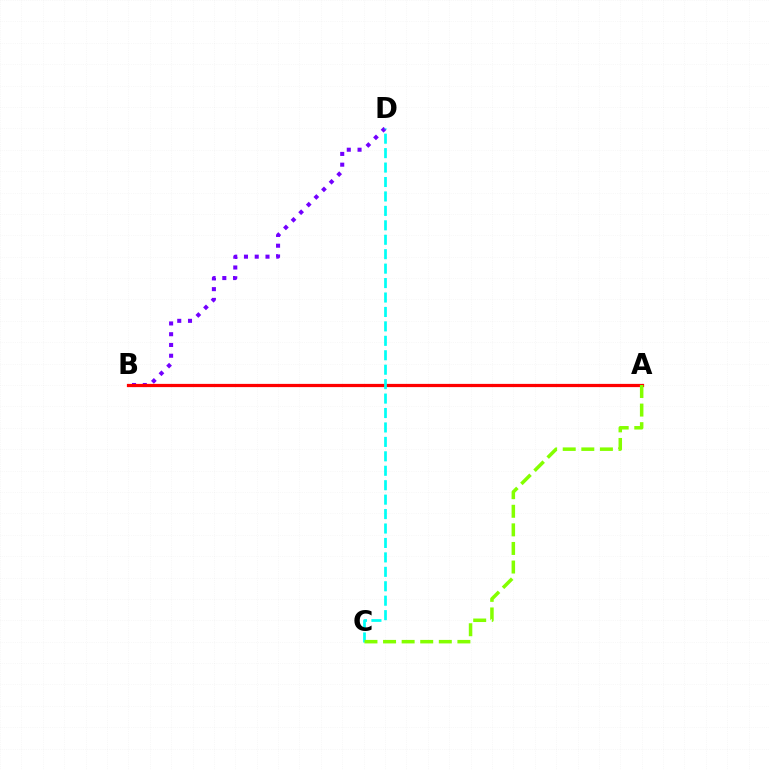{('B', 'D'): [{'color': '#7200ff', 'line_style': 'dotted', 'thickness': 2.92}], ('A', 'B'): [{'color': '#ff0000', 'line_style': 'solid', 'thickness': 2.32}], ('C', 'D'): [{'color': '#00fff6', 'line_style': 'dashed', 'thickness': 1.96}], ('A', 'C'): [{'color': '#84ff00', 'line_style': 'dashed', 'thickness': 2.53}]}